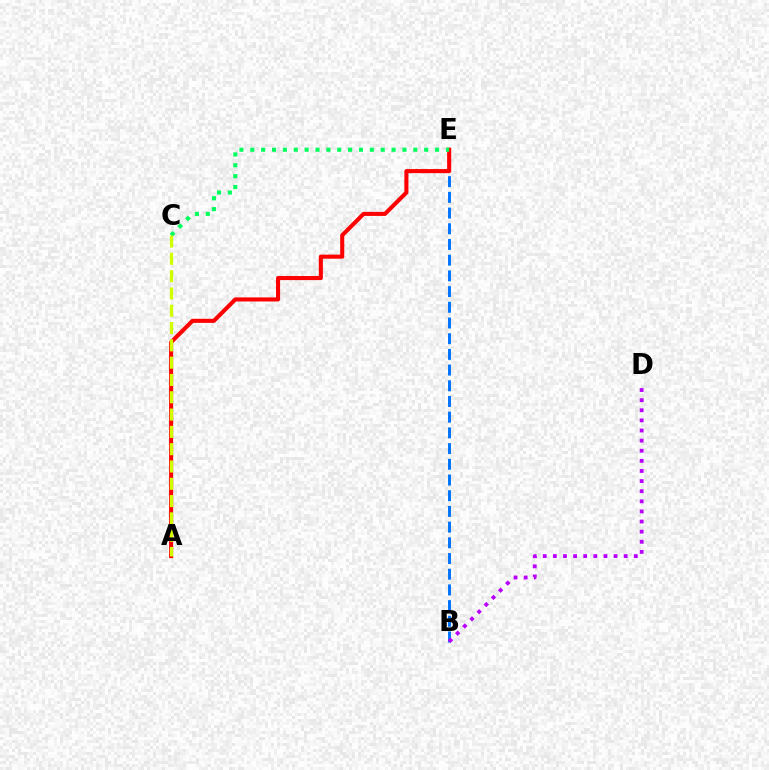{('B', 'E'): [{'color': '#0074ff', 'line_style': 'dashed', 'thickness': 2.13}], ('A', 'E'): [{'color': '#ff0000', 'line_style': 'solid', 'thickness': 2.94}], ('B', 'D'): [{'color': '#b900ff', 'line_style': 'dotted', 'thickness': 2.75}], ('C', 'E'): [{'color': '#00ff5c', 'line_style': 'dotted', 'thickness': 2.95}], ('A', 'C'): [{'color': '#d1ff00', 'line_style': 'dashed', 'thickness': 2.35}]}